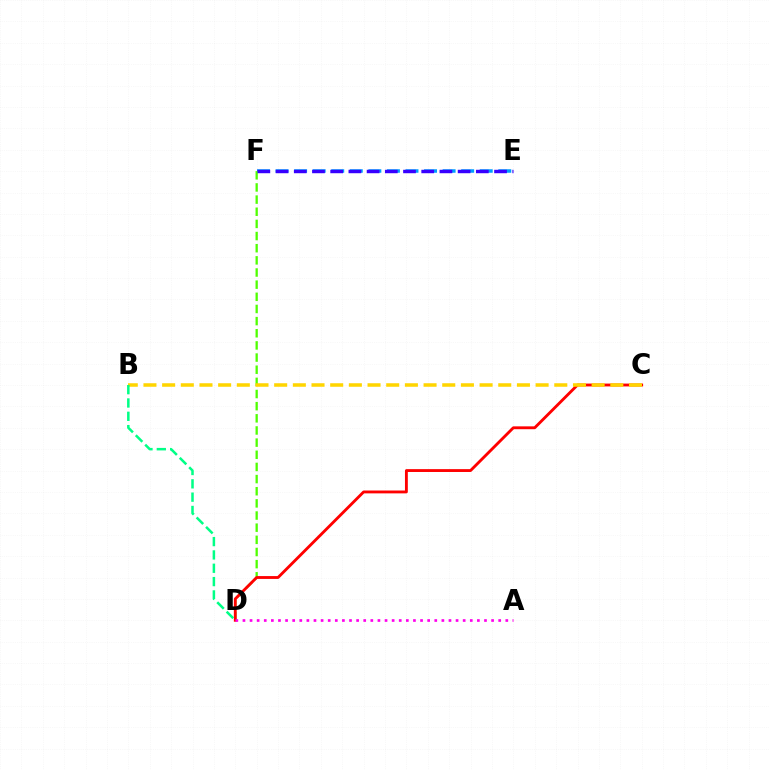{('E', 'F'): [{'color': '#009eff', 'line_style': 'dashed', 'thickness': 2.52}, {'color': '#3700ff', 'line_style': 'dashed', 'thickness': 2.47}], ('D', 'F'): [{'color': '#4fff00', 'line_style': 'dashed', 'thickness': 1.65}], ('C', 'D'): [{'color': '#ff0000', 'line_style': 'solid', 'thickness': 2.06}], ('B', 'C'): [{'color': '#ffd500', 'line_style': 'dashed', 'thickness': 2.54}], ('B', 'D'): [{'color': '#00ff86', 'line_style': 'dashed', 'thickness': 1.81}], ('A', 'D'): [{'color': '#ff00ed', 'line_style': 'dotted', 'thickness': 1.93}]}